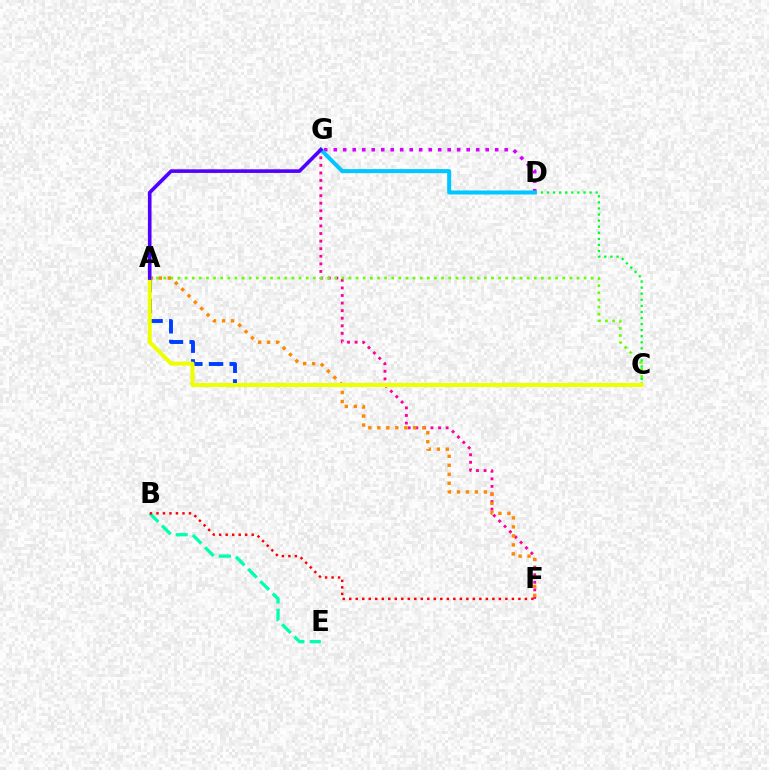{('B', 'E'): [{'color': '#00ffaf', 'line_style': 'dashed', 'thickness': 2.36}], ('F', 'G'): [{'color': '#ff00a0', 'line_style': 'dotted', 'thickness': 2.06}], ('D', 'G'): [{'color': '#d600ff', 'line_style': 'dotted', 'thickness': 2.58}, {'color': '#00c7ff', 'line_style': 'solid', 'thickness': 2.9}], ('C', 'D'): [{'color': '#00ff27', 'line_style': 'dotted', 'thickness': 1.65}], ('A', 'F'): [{'color': '#ff8800', 'line_style': 'dotted', 'thickness': 2.44}], ('A', 'C'): [{'color': '#003fff', 'line_style': 'dashed', 'thickness': 2.81}, {'color': '#66ff00', 'line_style': 'dotted', 'thickness': 1.94}, {'color': '#eeff00', 'line_style': 'solid', 'thickness': 2.91}], ('B', 'F'): [{'color': '#ff0000', 'line_style': 'dotted', 'thickness': 1.77}], ('A', 'G'): [{'color': '#4f00ff', 'line_style': 'solid', 'thickness': 2.6}]}